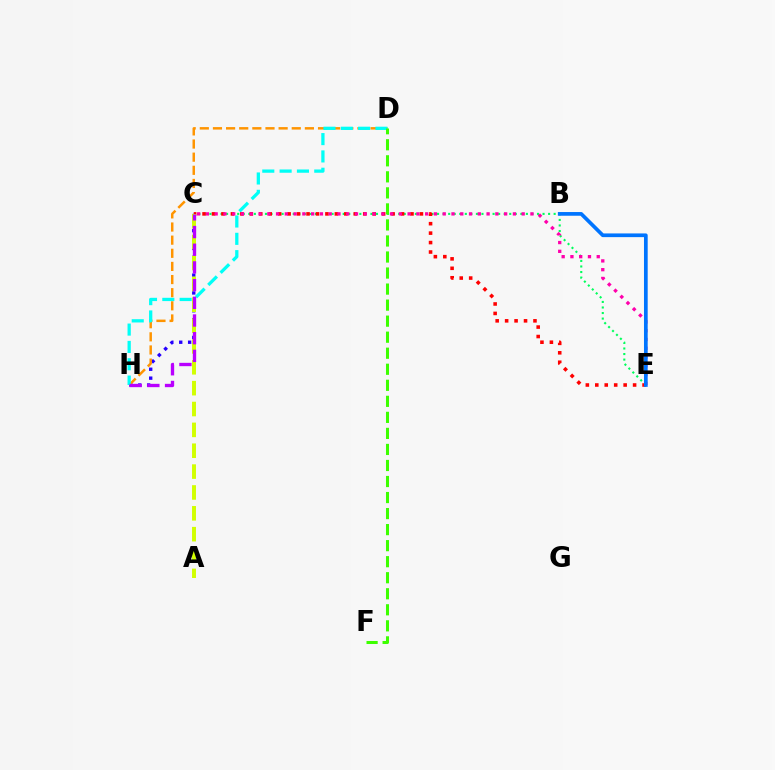{('C', 'E'): [{'color': '#00ff5c', 'line_style': 'dotted', 'thickness': 1.51}, {'color': '#ff0000', 'line_style': 'dotted', 'thickness': 2.57}, {'color': '#ff00ac', 'line_style': 'dotted', 'thickness': 2.38}], ('C', 'H'): [{'color': '#2500ff', 'line_style': 'dotted', 'thickness': 2.42}, {'color': '#b900ff', 'line_style': 'dashed', 'thickness': 2.4}], ('D', 'H'): [{'color': '#ff9400', 'line_style': 'dashed', 'thickness': 1.78}, {'color': '#00fff6', 'line_style': 'dashed', 'thickness': 2.35}], ('D', 'F'): [{'color': '#3dff00', 'line_style': 'dashed', 'thickness': 2.18}], ('A', 'C'): [{'color': '#d1ff00', 'line_style': 'dashed', 'thickness': 2.83}], ('B', 'E'): [{'color': '#0074ff', 'line_style': 'solid', 'thickness': 2.67}]}